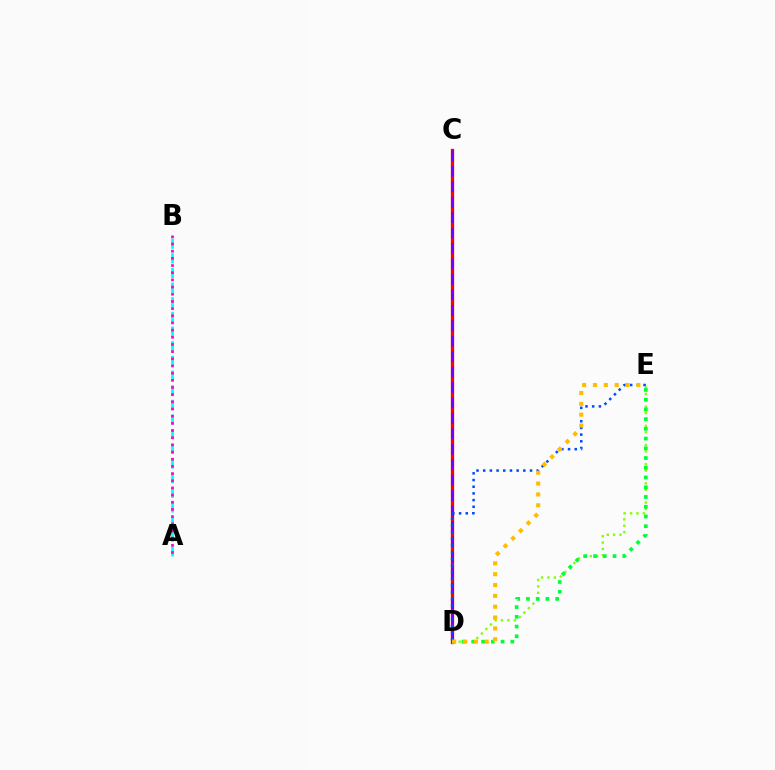{('C', 'D'): [{'color': '#ff0000', 'line_style': 'solid', 'thickness': 2.37}, {'color': '#7200ff', 'line_style': 'dashed', 'thickness': 2.1}], ('D', 'E'): [{'color': '#84ff00', 'line_style': 'dotted', 'thickness': 1.74}, {'color': '#004bff', 'line_style': 'dotted', 'thickness': 1.82}, {'color': '#00ff39', 'line_style': 'dotted', 'thickness': 2.64}, {'color': '#ffbd00', 'line_style': 'dotted', 'thickness': 2.95}], ('A', 'B'): [{'color': '#00fff6', 'line_style': 'dashed', 'thickness': 1.99}, {'color': '#ff00cf', 'line_style': 'dotted', 'thickness': 1.95}]}